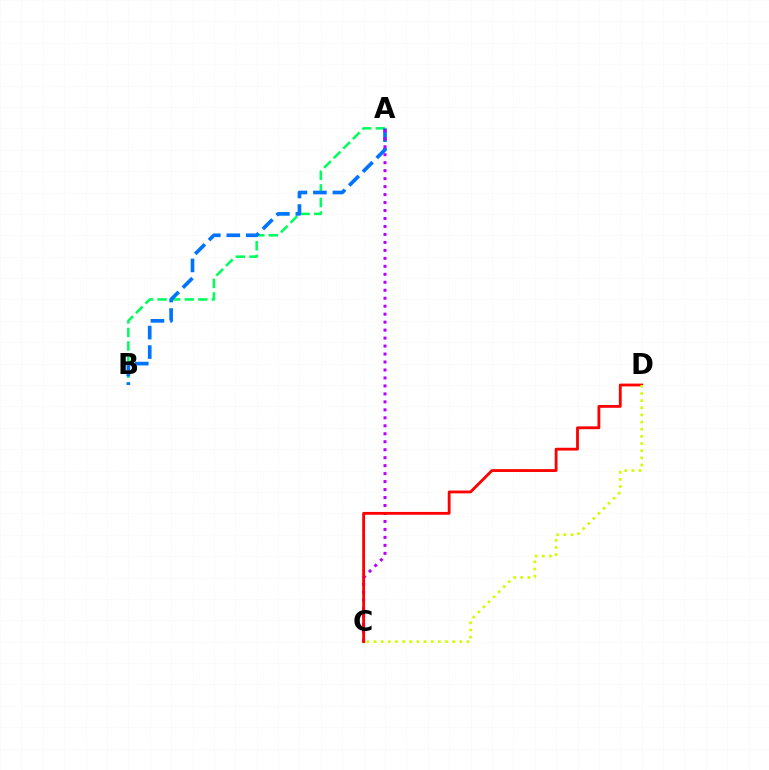{('A', 'B'): [{'color': '#00ff5c', 'line_style': 'dashed', 'thickness': 1.84}, {'color': '#0074ff', 'line_style': 'dashed', 'thickness': 2.65}], ('A', 'C'): [{'color': '#b900ff', 'line_style': 'dotted', 'thickness': 2.17}], ('C', 'D'): [{'color': '#ff0000', 'line_style': 'solid', 'thickness': 2.03}, {'color': '#d1ff00', 'line_style': 'dotted', 'thickness': 1.94}]}